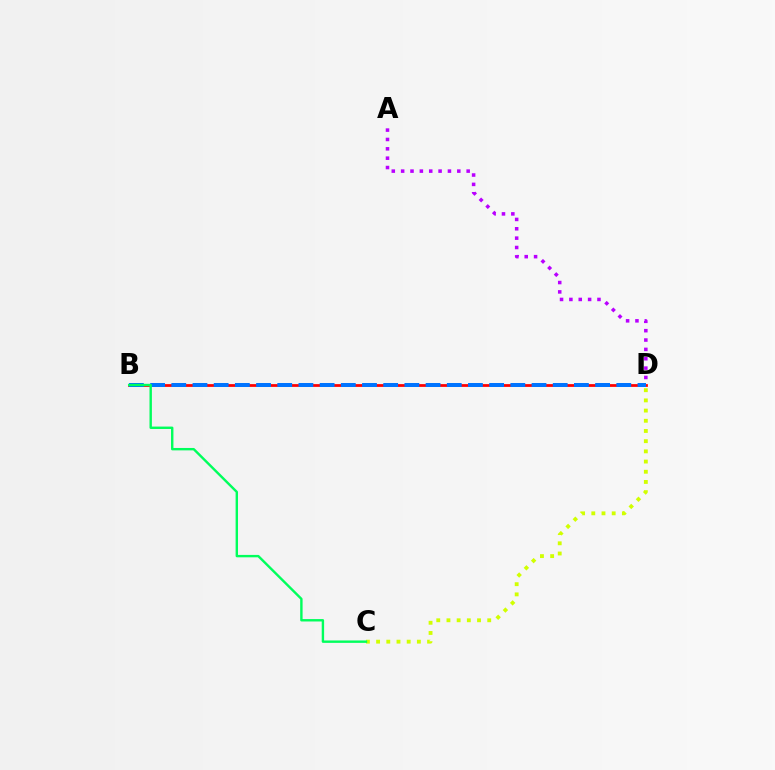{('B', 'D'): [{'color': '#ff0000', 'line_style': 'solid', 'thickness': 1.99}, {'color': '#0074ff', 'line_style': 'dashed', 'thickness': 2.88}], ('C', 'D'): [{'color': '#d1ff00', 'line_style': 'dotted', 'thickness': 2.77}], ('A', 'D'): [{'color': '#b900ff', 'line_style': 'dotted', 'thickness': 2.54}], ('B', 'C'): [{'color': '#00ff5c', 'line_style': 'solid', 'thickness': 1.73}]}